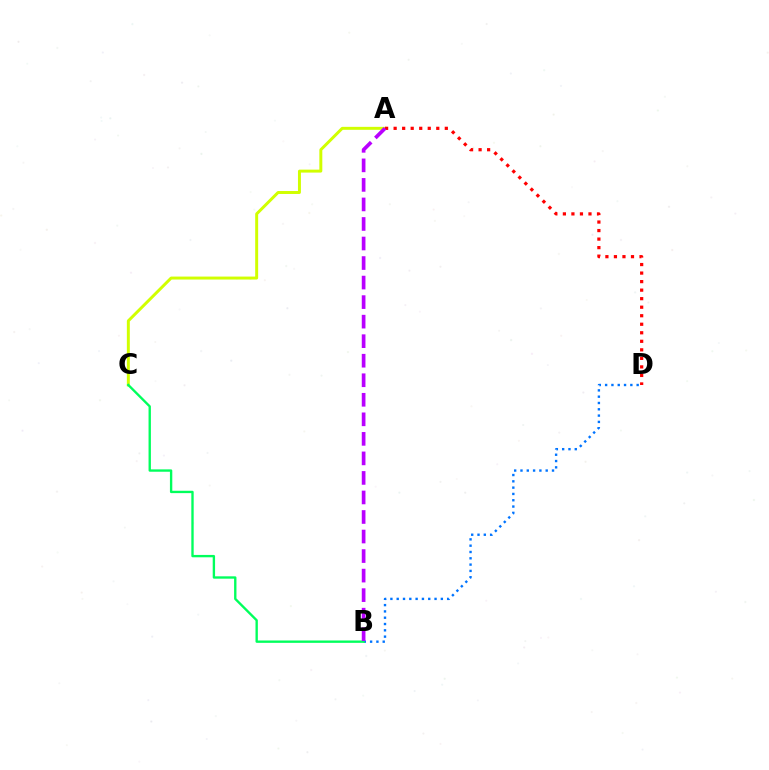{('B', 'D'): [{'color': '#0074ff', 'line_style': 'dotted', 'thickness': 1.71}], ('A', 'C'): [{'color': '#d1ff00', 'line_style': 'solid', 'thickness': 2.13}], ('A', 'D'): [{'color': '#ff0000', 'line_style': 'dotted', 'thickness': 2.32}], ('B', 'C'): [{'color': '#00ff5c', 'line_style': 'solid', 'thickness': 1.7}], ('A', 'B'): [{'color': '#b900ff', 'line_style': 'dashed', 'thickness': 2.65}]}